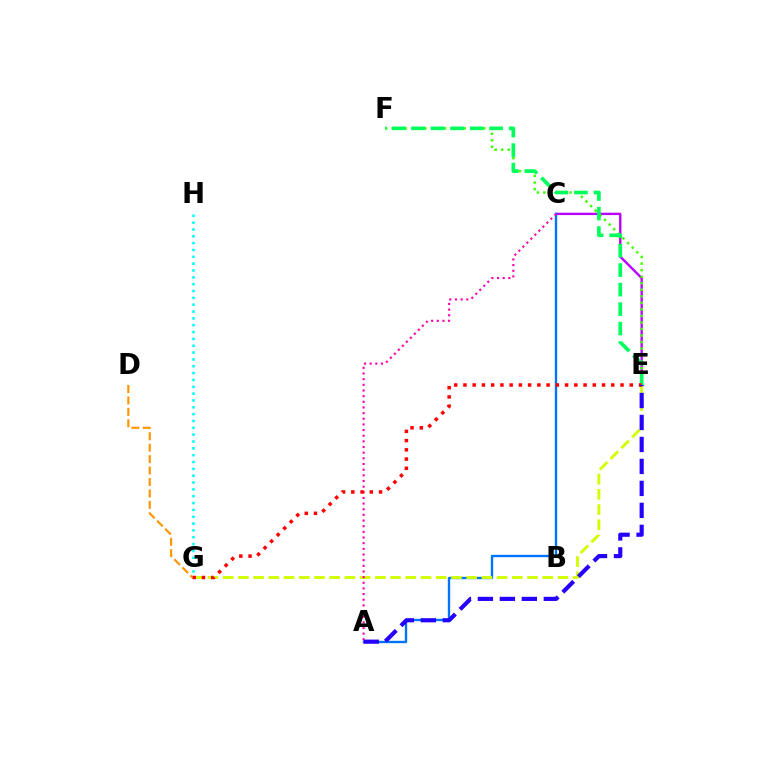{('C', 'E'): [{'color': '#b900ff', 'line_style': 'solid', 'thickness': 1.71}], ('G', 'H'): [{'color': '#00fff6', 'line_style': 'dotted', 'thickness': 1.86}], ('D', 'G'): [{'color': '#ff9400', 'line_style': 'dashed', 'thickness': 1.55}], ('A', 'C'): [{'color': '#0074ff', 'line_style': 'solid', 'thickness': 1.7}, {'color': '#ff00ac', 'line_style': 'dotted', 'thickness': 1.54}], ('E', 'F'): [{'color': '#3dff00', 'line_style': 'dotted', 'thickness': 1.78}, {'color': '#00ff5c', 'line_style': 'dashed', 'thickness': 2.65}], ('E', 'G'): [{'color': '#d1ff00', 'line_style': 'dashed', 'thickness': 2.07}, {'color': '#ff0000', 'line_style': 'dotted', 'thickness': 2.51}], ('A', 'E'): [{'color': '#2500ff', 'line_style': 'dashed', 'thickness': 2.98}]}